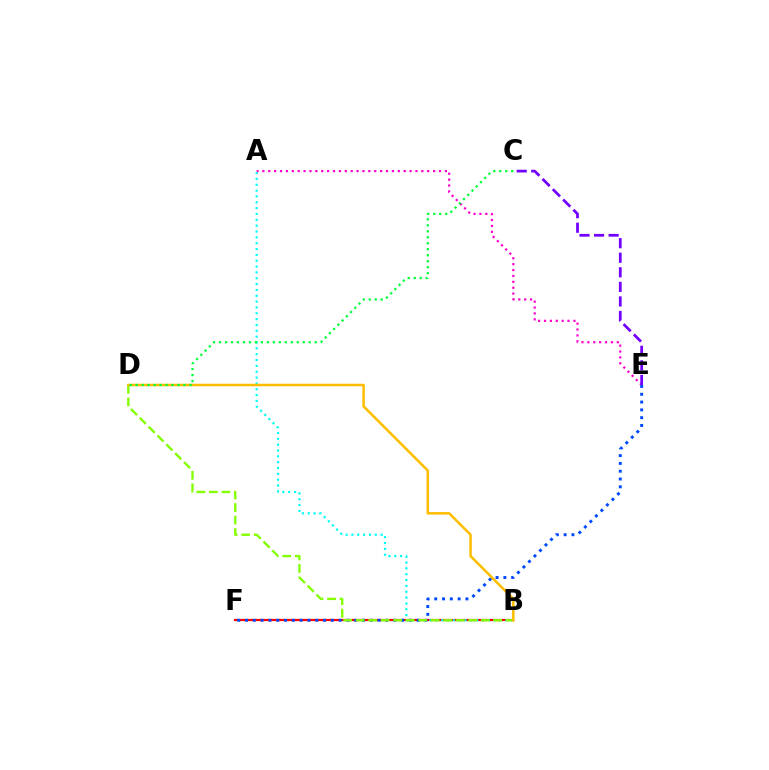{('B', 'F'): [{'color': '#ff0000', 'line_style': 'solid', 'thickness': 1.59}], ('A', 'B'): [{'color': '#00fff6', 'line_style': 'dotted', 'thickness': 1.59}], ('A', 'E'): [{'color': '#ff00cf', 'line_style': 'dotted', 'thickness': 1.6}], ('E', 'F'): [{'color': '#004bff', 'line_style': 'dotted', 'thickness': 2.12}], ('C', 'E'): [{'color': '#7200ff', 'line_style': 'dashed', 'thickness': 1.98}], ('B', 'D'): [{'color': '#84ff00', 'line_style': 'dashed', 'thickness': 1.7}, {'color': '#ffbd00', 'line_style': 'solid', 'thickness': 1.81}], ('C', 'D'): [{'color': '#00ff39', 'line_style': 'dotted', 'thickness': 1.62}]}